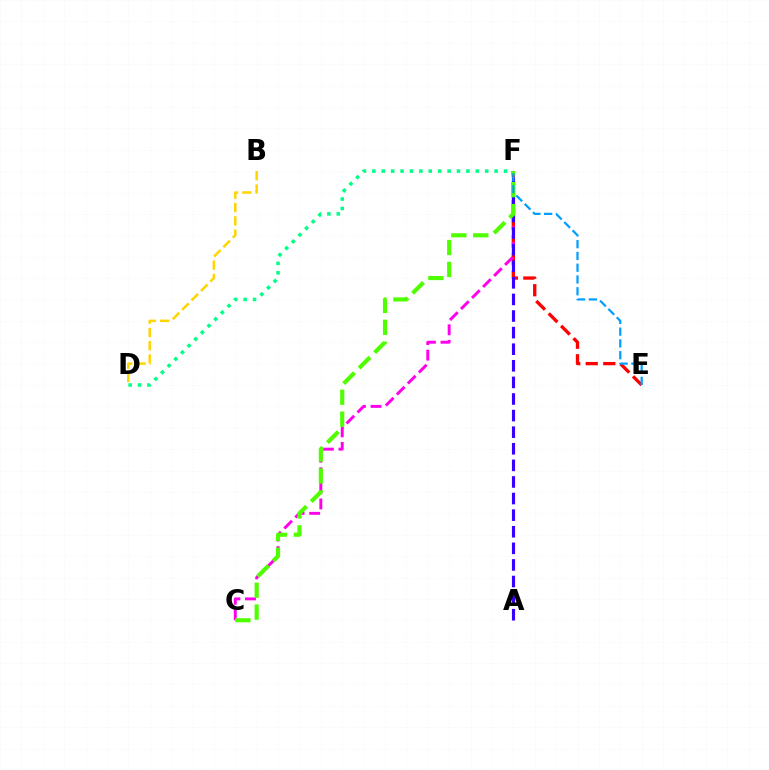{('E', 'F'): [{'color': '#ff0000', 'line_style': 'dashed', 'thickness': 2.38}, {'color': '#009eff', 'line_style': 'dashed', 'thickness': 1.6}], ('C', 'F'): [{'color': '#ff00ed', 'line_style': 'dashed', 'thickness': 2.12}, {'color': '#4fff00', 'line_style': 'dashed', 'thickness': 2.98}], ('D', 'F'): [{'color': '#00ff86', 'line_style': 'dotted', 'thickness': 2.56}], ('B', 'D'): [{'color': '#ffd500', 'line_style': 'dashed', 'thickness': 1.81}], ('A', 'F'): [{'color': '#3700ff', 'line_style': 'dashed', 'thickness': 2.25}]}